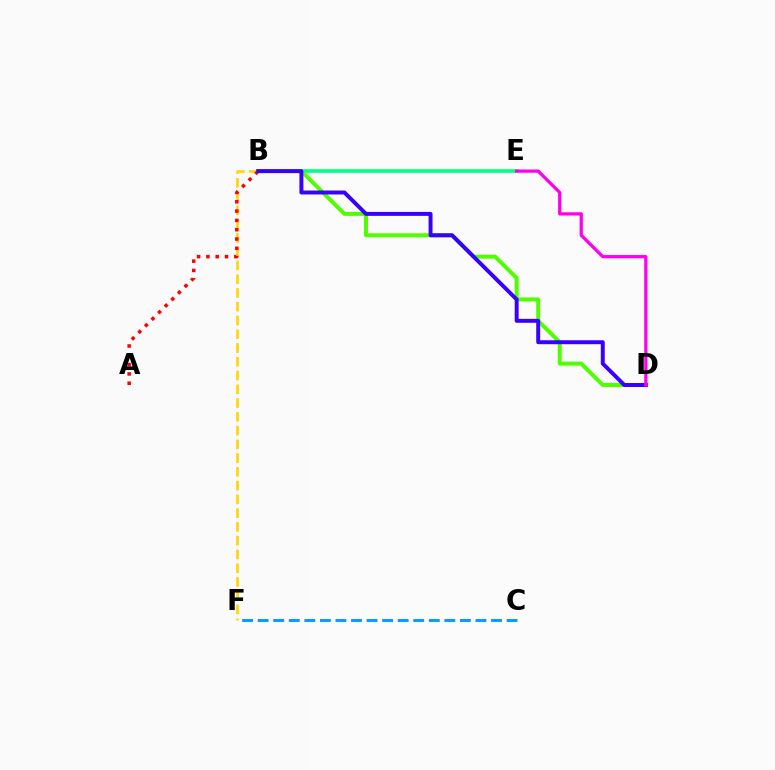{('B', 'E'): [{'color': '#00ff86', 'line_style': 'solid', 'thickness': 2.6}], ('C', 'F'): [{'color': '#009eff', 'line_style': 'dashed', 'thickness': 2.11}], ('B', 'D'): [{'color': '#4fff00', 'line_style': 'solid', 'thickness': 2.86}, {'color': '#3700ff', 'line_style': 'solid', 'thickness': 2.84}], ('B', 'F'): [{'color': '#ffd500', 'line_style': 'dashed', 'thickness': 1.87}], ('A', 'B'): [{'color': '#ff0000', 'line_style': 'dotted', 'thickness': 2.53}], ('D', 'E'): [{'color': '#ff00ed', 'line_style': 'solid', 'thickness': 2.35}]}